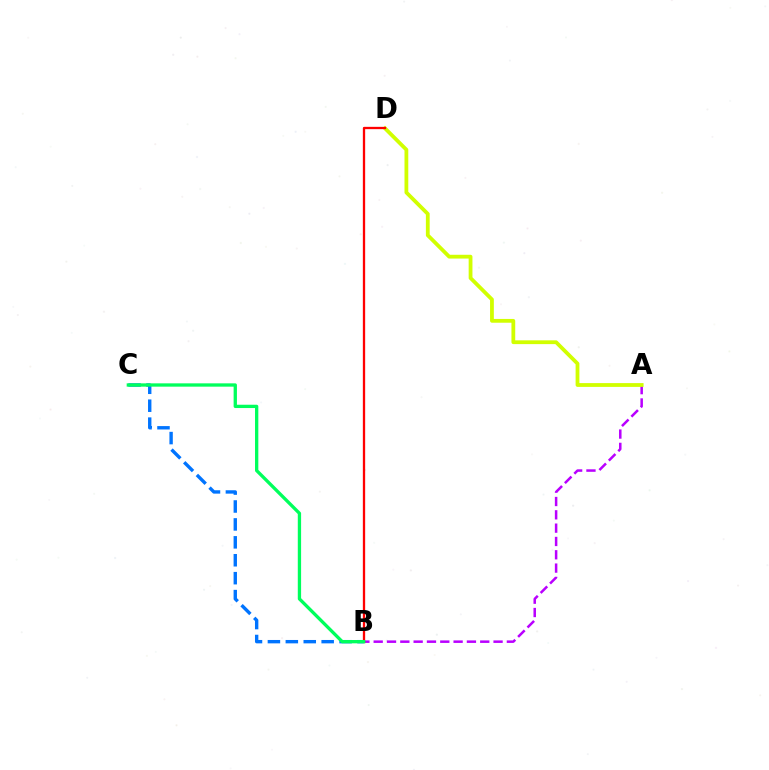{('A', 'B'): [{'color': '#b900ff', 'line_style': 'dashed', 'thickness': 1.81}], ('A', 'D'): [{'color': '#d1ff00', 'line_style': 'solid', 'thickness': 2.73}], ('B', 'D'): [{'color': '#ff0000', 'line_style': 'solid', 'thickness': 1.66}], ('B', 'C'): [{'color': '#0074ff', 'line_style': 'dashed', 'thickness': 2.43}, {'color': '#00ff5c', 'line_style': 'solid', 'thickness': 2.38}]}